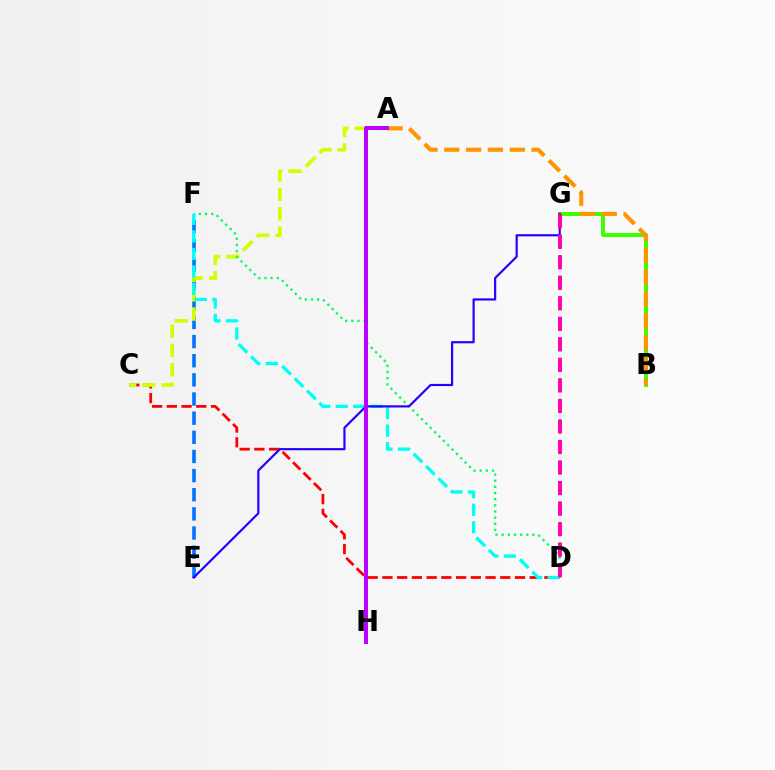{('E', 'F'): [{'color': '#0074ff', 'line_style': 'dashed', 'thickness': 2.6}], ('C', 'D'): [{'color': '#ff0000', 'line_style': 'dashed', 'thickness': 2.0}], ('A', 'C'): [{'color': '#d1ff00', 'line_style': 'dashed', 'thickness': 2.62}], ('B', 'G'): [{'color': '#3dff00', 'line_style': 'solid', 'thickness': 2.89}], ('D', 'F'): [{'color': '#00ff5c', 'line_style': 'dotted', 'thickness': 1.67}, {'color': '#00fff6', 'line_style': 'dashed', 'thickness': 2.38}], ('E', 'G'): [{'color': '#2500ff', 'line_style': 'solid', 'thickness': 1.57}], ('D', 'G'): [{'color': '#ff00ac', 'line_style': 'dashed', 'thickness': 2.79}], ('A', 'B'): [{'color': '#ff9400', 'line_style': 'dashed', 'thickness': 2.97}], ('A', 'H'): [{'color': '#b900ff', 'line_style': 'solid', 'thickness': 2.85}]}